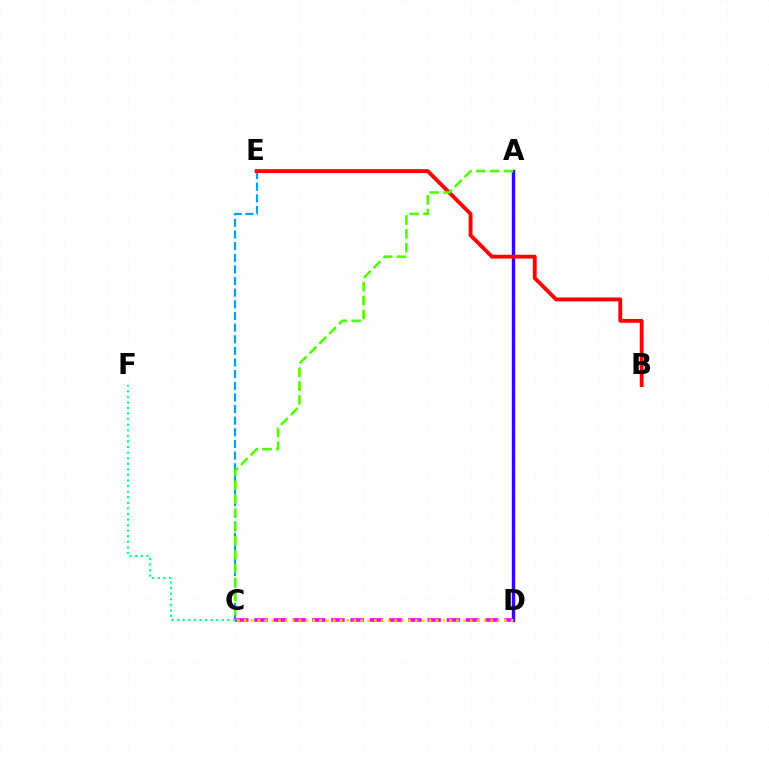{('C', 'E'): [{'color': '#009eff', 'line_style': 'dashed', 'thickness': 1.58}], ('A', 'D'): [{'color': '#3700ff', 'line_style': 'solid', 'thickness': 2.45}], ('C', 'D'): [{'color': '#ff00ed', 'line_style': 'dashed', 'thickness': 2.61}, {'color': '#ffd500', 'line_style': 'dotted', 'thickness': 1.86}], ('B', 'E'): [{'color': '#ff0000', 'line_style': 'solid', 'thickness': 2.78}], ('C', 'F'): [{'color': '#00ff86', 'line_style': 'dotted', 'thickness': 1.52}], ('A', 'C'): [{'color': '#4fff00', 'line_style': 'dashed', 'thickness': 1.88}]}